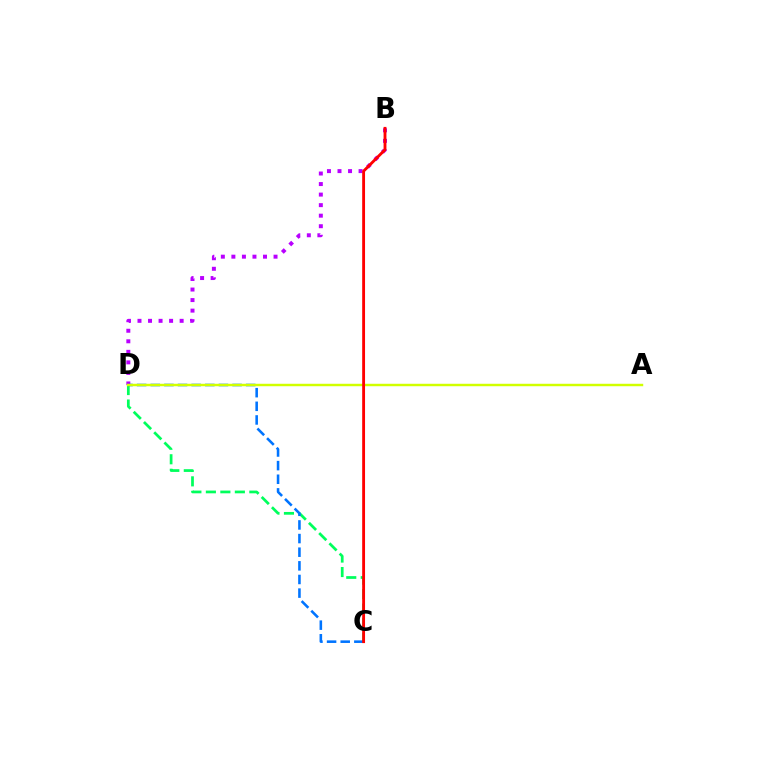{('C', 'D'): [{'color': '#00ff5c', 'line_style': 'dashed', 'thickness': 1.97}, {'color': '#0074ff', 'line_style': 'dashed', 'thickness': 1.85}], ('B', 'D'): [{'color': '#b900ff', 'line_style': 'dotted', 'thickness': 2.86}], ('A', 'D'): [{'color': '#d1ff00', 'line_style': 'solid', 'thickness': 1.76}], ('B', 'C'): [{'color': '#ff0000', 'line_style': 'solid', 'thickness': 2.06}]}